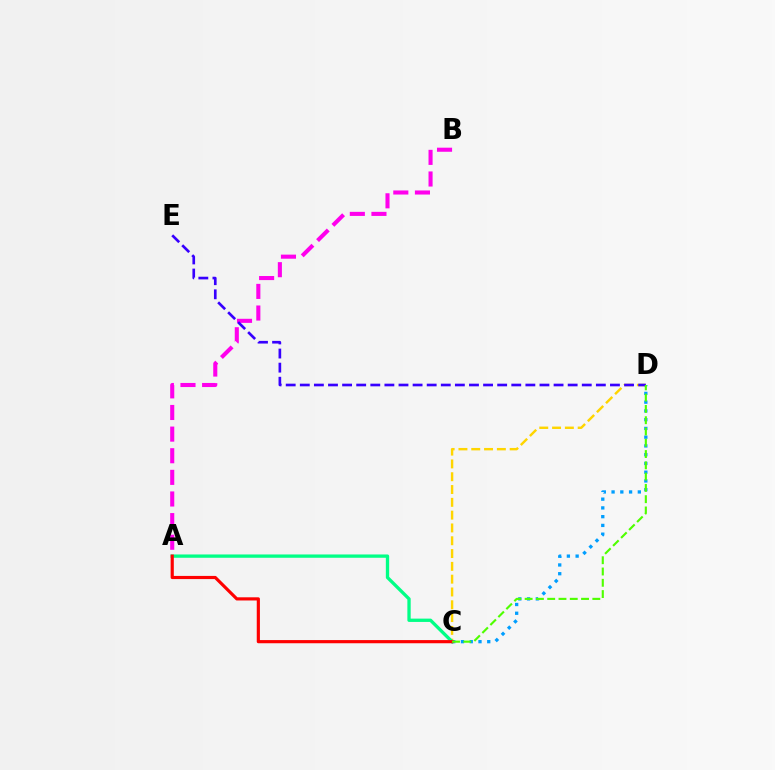{('C', 'D'): [{'color': '#ffd500', 'line_style': 'dashed', 'thickness': 1.74}, {'color': '#009eff', 'line_style': 'dotted', 'thickness': 2.38}, {'color': '#4fff00', 'line_style': 'dashed', 'thickness': 1.53}], ('A', 'C'): [{'color': '#00ff86', 'line_style': 'solid', 'thickness': 2.38}, {'color': '#ff0000', 'line_style': 'solid', 'thickness': 2.28}], ('A', 'B'): [{'color': '#ff00ed', 'line_style': 'dashed', 'thickness': 2.94}], ('D', 'E'): [{'color': '#3700ff', 'line_style': 'dashed', 'thickness': 1.92}]}